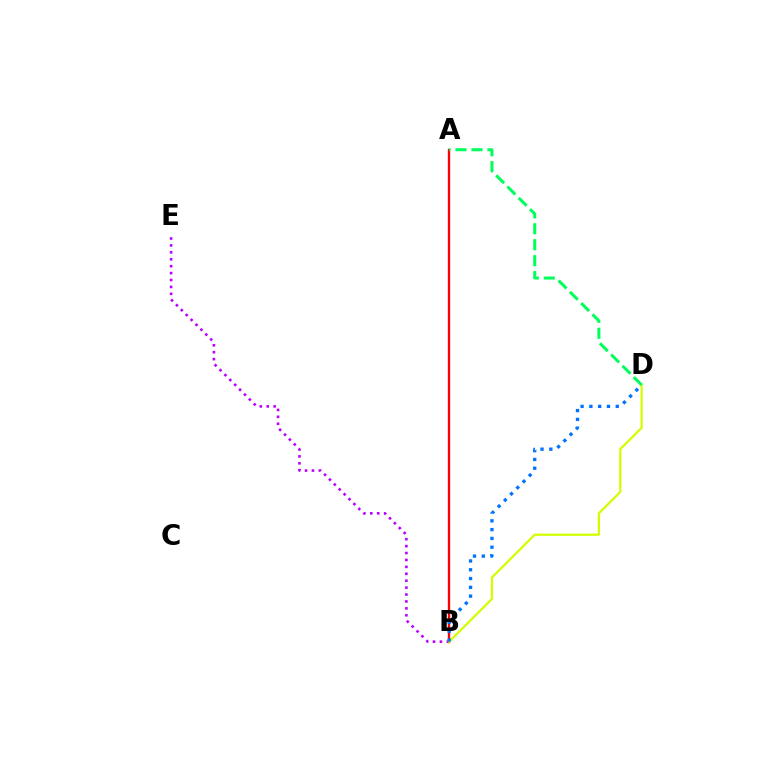{('B', 'E'): [{'color': '#b900ff', 'line_style': 'dotted', 'thickness': 1.88}], ('A', 'B'): [{'color': '#ff0000', 'line_style': 'solid', 'thickness': 1.69}], ('B', 'D'): [{'color': '#d1ff00', 'line_style': 'solid', 'thickness': 1.61}, {'color': '#0074ff', 'line_style': 'dotted', 'thickness': 2.39}], ('A', 'D'): [{'color': '#00ff5c', 'line_style': 'dashed', 'thickness': 2.17}]}